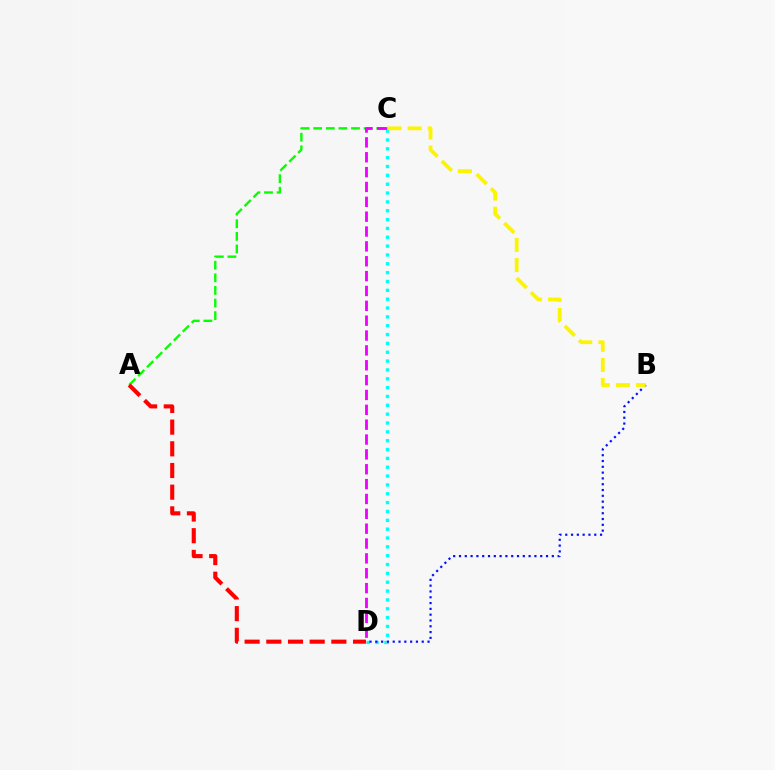{('A', 'C'): [{'color': '#08ff00', 'line_style': 'dashed', 'thickness': 1.71}], ('C', 'D'): [{'color': '#00fff6', 'line_style': 'dotted', 'thickness': 2.4}, {'color': '#ee00ff', 'line_style': 'dashed', 'thickness': 2.02}], ('B', 'D'): [{'color': '#0010ff', 'line_style': 'dotted', 'thickness': 1.58}], ('A', 'D'): [{'color': '#ff0000', 'line_style': 'dashed', 'thickness': 2.95}], ('B', 'C'): [{'color': '#fcf500', 'line_style': 'dashed', 'thickness': 2.73}]}